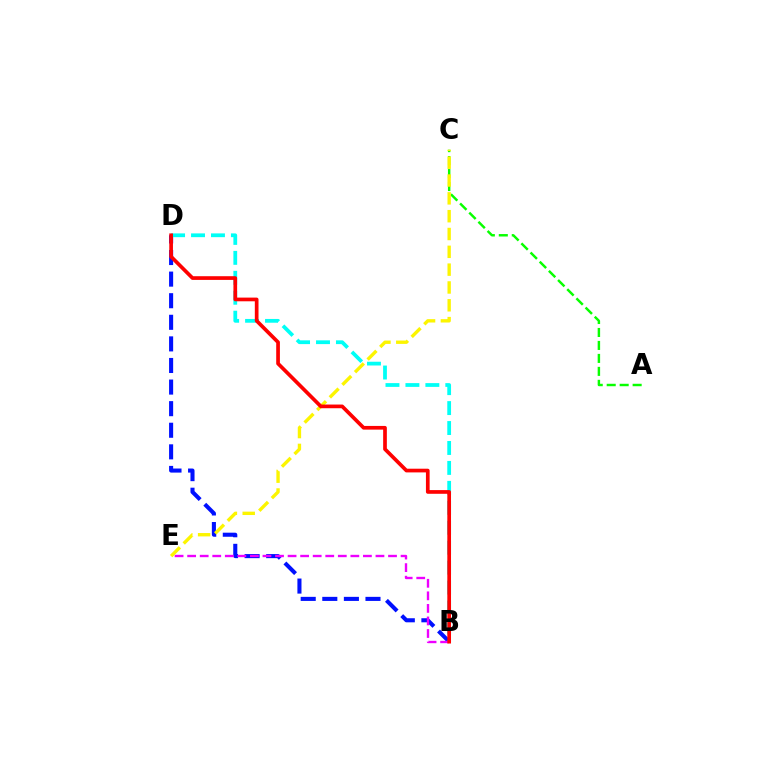{('B', 'D'): [{'color': '#0010ff', 'line_style': 'dashed', 'thickness': 2.93}, {'color': '#00fff6', 'line_style': 'dashed', 'thickness': 2.71}, {'color': '#ff0000', 'line_style': 'solid', 'thickness': 2.66}], ('A', 'C'): [{'color': '#08ff00', 'line_style': 'dashed', 'thickness': 1.76}], ('B', 'E'): [{'color': '#ee00ff', 'line_style': 'dashed', 'thickness': 1.71}], ('C', 'E'): [{'color': '#fcf500', 'line_style': 'dashed', 'thickness': 2.42}]}